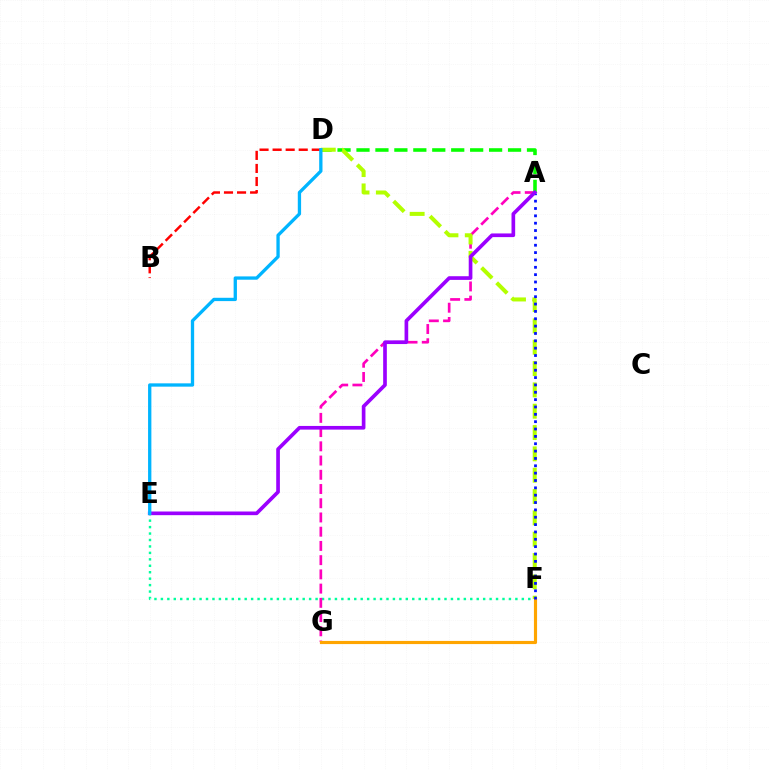{('E', 'F'): [{'color': '#00ff9d', 'line_style': 'dotted', 'thickness': 1.75}], ('A', 'G'): [{'color': '#ff00bd', 'line_style': 'dashed', 'thickness': 1.93}], ('A', 'D'): [{'color': '#08ff00', 'line_style': 'dashed', 'thickness': 2.57}], ('B', 'D'): [{'color': '#ff0000', 'line_style': 'dashed', 'thickness': 1.77}], ('D', 'F'): [{'color': '#b3ff00', 'line_style': 'dashed', 'thickness': 2.9}], ('F', 'G'): [{'color': '#ffa500', 'line_style': 'solid', 'thickness': 2.27}], ('A', 'F'): [{'color': '#0010ff', 'line_style': 'dotted', 'thickness': 2.0}], ('A', 'E'): [{'color': '#9b00ff', 'line_style': 'solid', 'thickness': 2.64}], ('D', 'E'): [{'color': '#00b5ff', 'line_style': 'solid', 'thickness': 2.38}]}